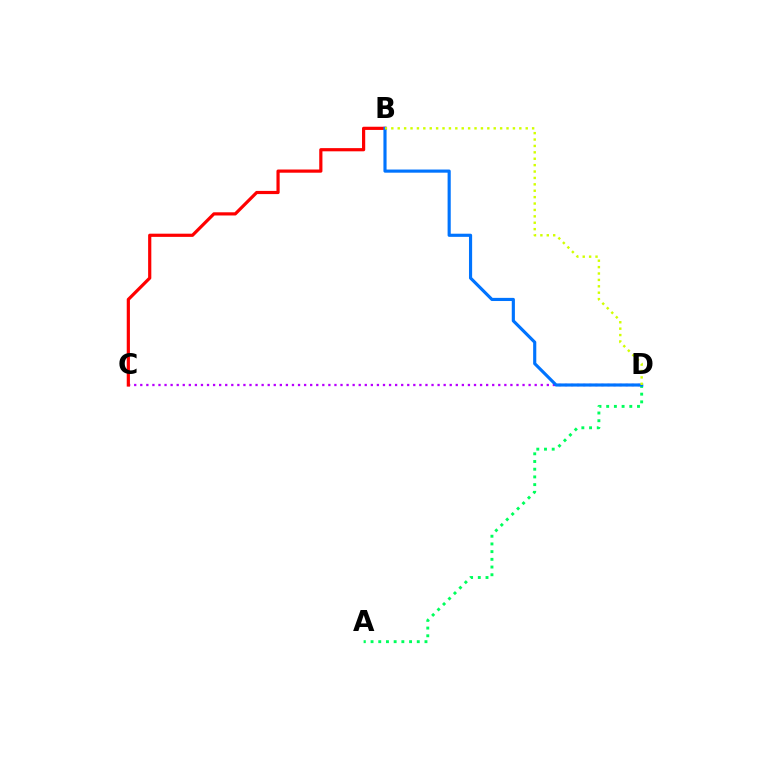{('C', 'D'): [{'color': '#b900ff', 'line_style': 'dotted', 'thickness': 1.65}], ('A', 'D'): [{'color': '#00ff5c', 'line_style': 'dotted', 'thickness': 2.09}], ('B', 'C'): [{'color': '#ff0000', 'line_style': 'solid', 'thickness': 2.3}], ('B', 'D'): [{'color': '#0074ff', 'line_style': 'solid', 'thickness': 2.26}, {'color': '#d1ff00', 'line_style': 'dotted', 'thickness': 1.74}]}